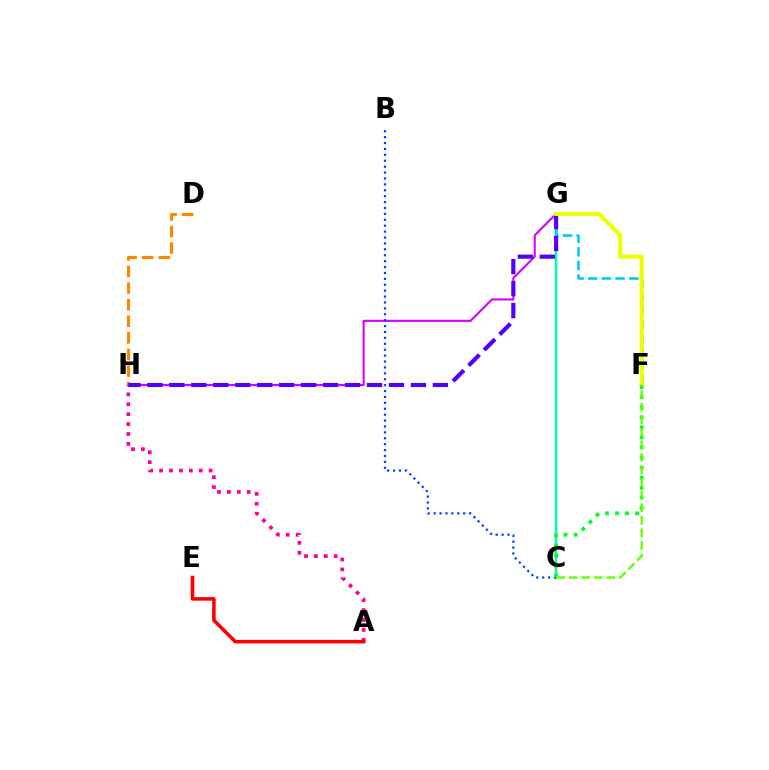{('C', 'G'): [{'color': '#00ffaf', 'line_style': 'solid', 'thickness': 1.8}], ('G', 'H'): [{'color': '#d600ff', 'line_style': 'solid', 'thickness': 1.51}, {'color': '#4f00ff', 'line_style': 'dashed', 'thickness': 2.98}], ('A', 'H'): [{'color': '#ff00a0', 'line_style': 'dotted', 'thickness': 2.69}], ('D', 'H'): [{'color': '#ff8800', 'line_style': 'dashed', 'thickness': 2.25}], ('F', 'G'): [{'color': '#00c7ff', 'line_style': 'dashed', 'thickness': 1.85}, {'color': '#eeff00', 'line_style': 'solid', 'thickness': 2.97}], ('B', 'C'): [{'color': '#003fff', 'line_style': 'dotted', 'thickness': 1.6}], ('C', 'F'): [{'color': '#00ff27', 'line_style': 'dotted', 'thickness': 2.73}, {'color': '#66ff00', 'line_style': 'dashed', 'thickness': 1.71}], ('A', 'E'): [{'color': '#ff0000', 'line_style': 'solid', 'thickness': 2.56}]}